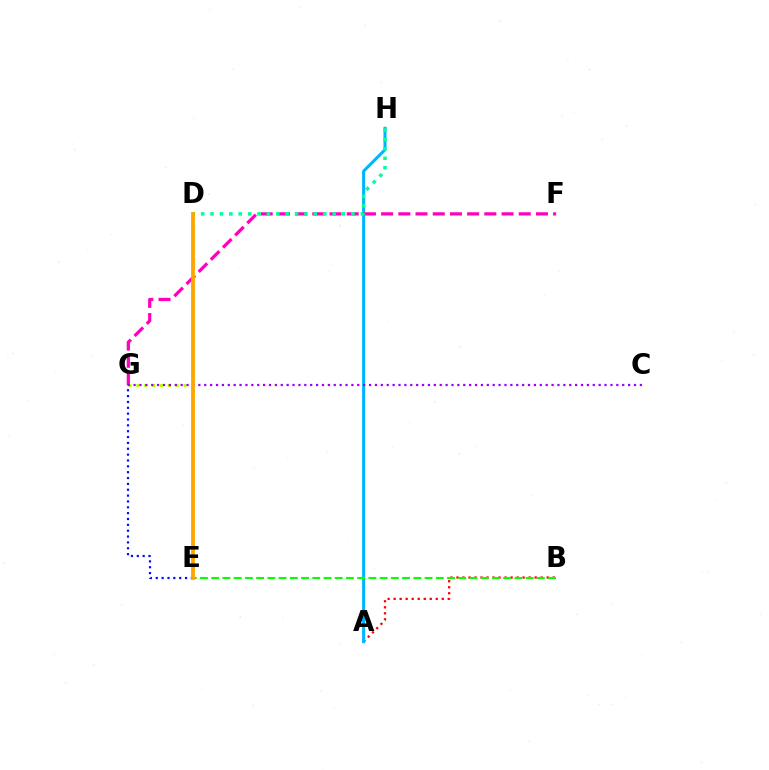{('E', 'G'): [{'color': '#b3ff00', 'line_style': 'dotted', 'thickness': 2.14}, {'color': '#0010ff', 'line_style': 'dotted', 'thickness': 1.59}], ('A', 'B'): [{'color': '#ff0000', 'line_style': 'dotted', 'thickness': 1.63}], ('A', 'H'): [{'color': '#00b5ff', 'line_style': 'solid', 'thickness': 2.18}], ('F', 'G'): [{'color': '#ff00bd', 'line_style': 'dashed', 'thickness': 2.34}], ('C', 'G'): [{'color': '#9b00ff', 'line_style': 'dotted', 'thickness': 1.6}], ('B', 'E'): [{'color': '#08ff00', 'line_style': 'dashed', 'thickness': 1.53}], ('D', 'H'): [{'color': '#00ff9d', 'line_style': 'dotted', 'thickness': 2.55}], ('D', 'E'): [{'color': '#ffa500', 'line_style': 'solid', 'thickness': 2.75}]}